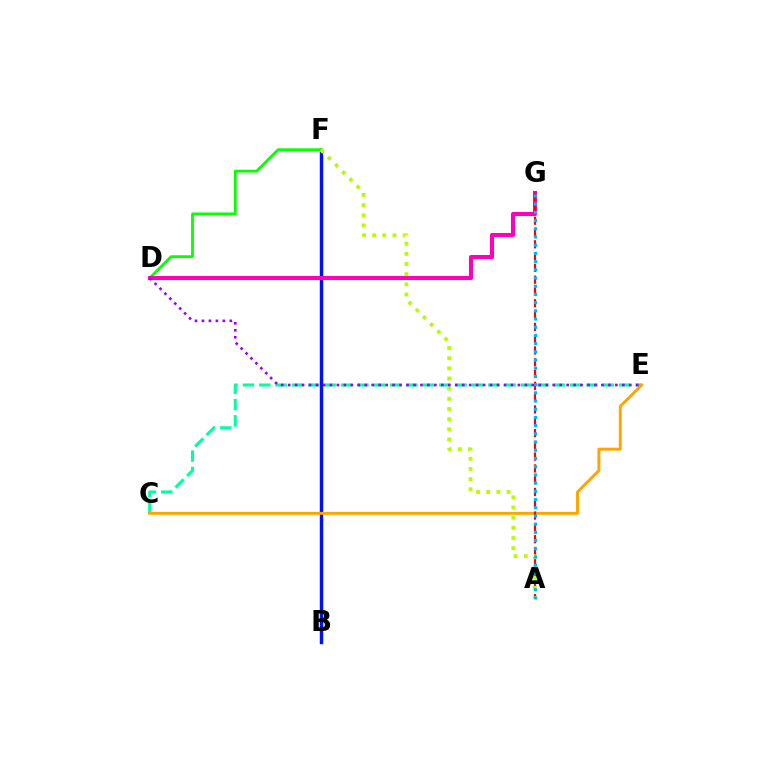{('B', 'F'): [{'color': '#0010ff', 'line_style': 'solid', 'thickness': 2.47}], ('C', 'E'): [{'color': '#00ff9d', 'line_style': 'dashed', 'thickness': 2.22}, {'color': '#ffa500', 'line_style': 'solid', 'thickness': 2.13}], ('D', 'F'): [{'color': '#08ff00', 'line_style': 'solid', 'thickness': 2.03}], ('D', 'G'): [{'color': '#ff00bd', 'line_style': 'solid', 'thickness': 2.94}], ('A', 'G'): [{'color': '#ff0000', 'line_style': 'dashed', 'thickness': 1.6}, {'color': '#00b5ff', 'line_style': 'dotted', 'thickness': 2.23}], ('A', 'F'): [{'color': '#b3ff00', 'line_style': 'dotted', 'thickness': 2.76}], ('D', 'E'): [{'color': '#9b00ff', 'line_style': 'dotted', 'thickness': 1.89}]}